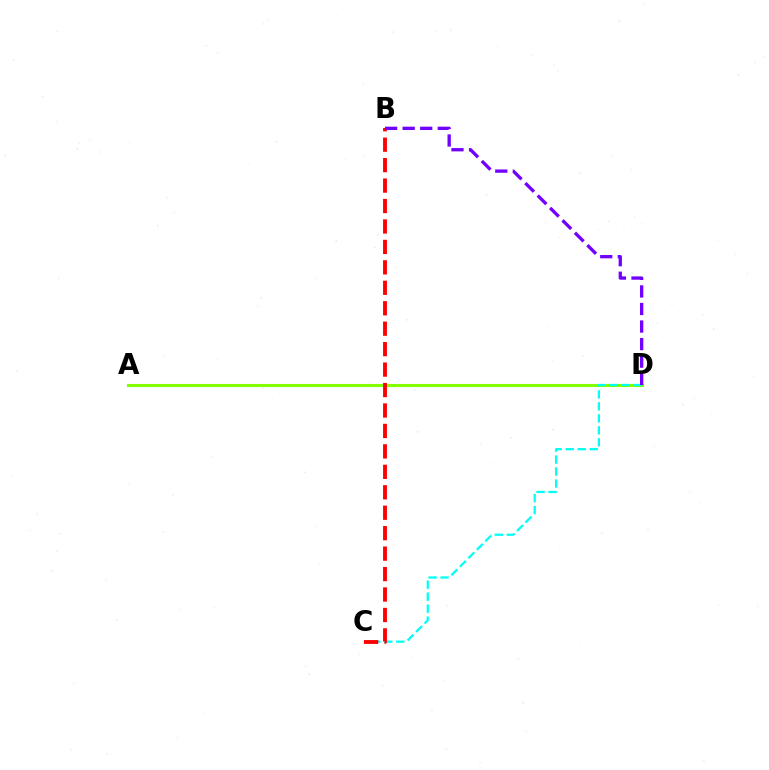{('A', 'D'): [{'color': '#84ff00', 'line_style': 'solid', 'thickness': 2.21}], ('C', 'D'): [{'color': '#00fff6', 'line_style': 'dashed', 'thickness': 1.63}], ('B', 'C'): [{'color': '#ff0000', 'line_style': 'dashed', 'thickness': 2.78}], ('B', 'D'): [{'color': '#7200ff', 'line_style': 'dashed', 'thickness': 2.38}]}